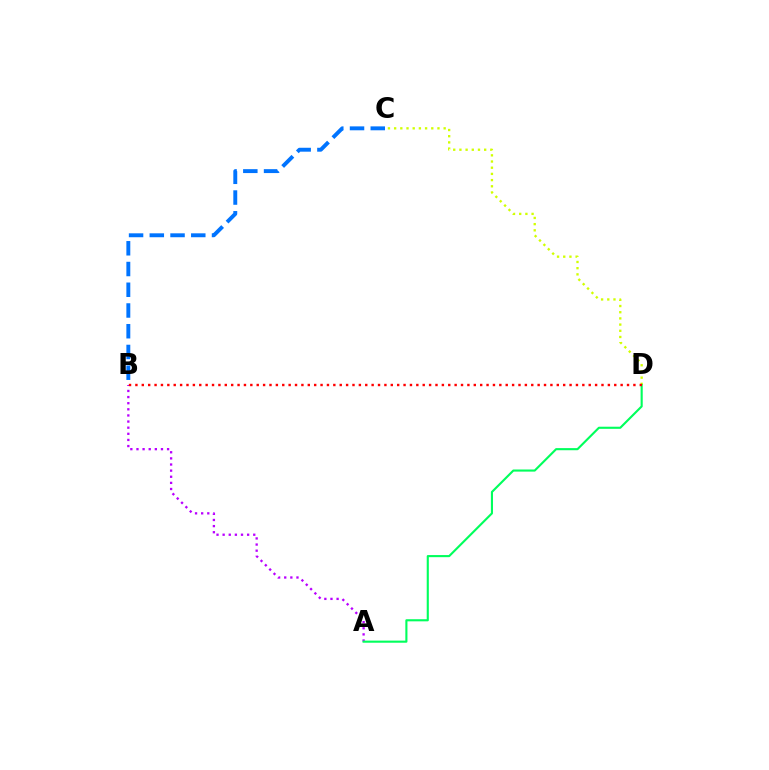{('C', 'D'): [{'color': '#d1ff00', 'line_style': 'dotted', 'thickness': 1.68}], ('A', 'B'): [{'color': '#b900ff', 'line_style': 'dotted', 'thickness': 1.66}], ('A', 'D'): [{'color': '#00ff5c', 'line_style': 'solid', 'thickness': 1.52}], ('B', 'D'): [{'color': '#ff0000', 'line_style': 'dotted', 'thickness': 1.73}], ('B', 'C'): [{'color': '#0074ff', 'line_style': 'dashed', 'thickness': 2.82}]}